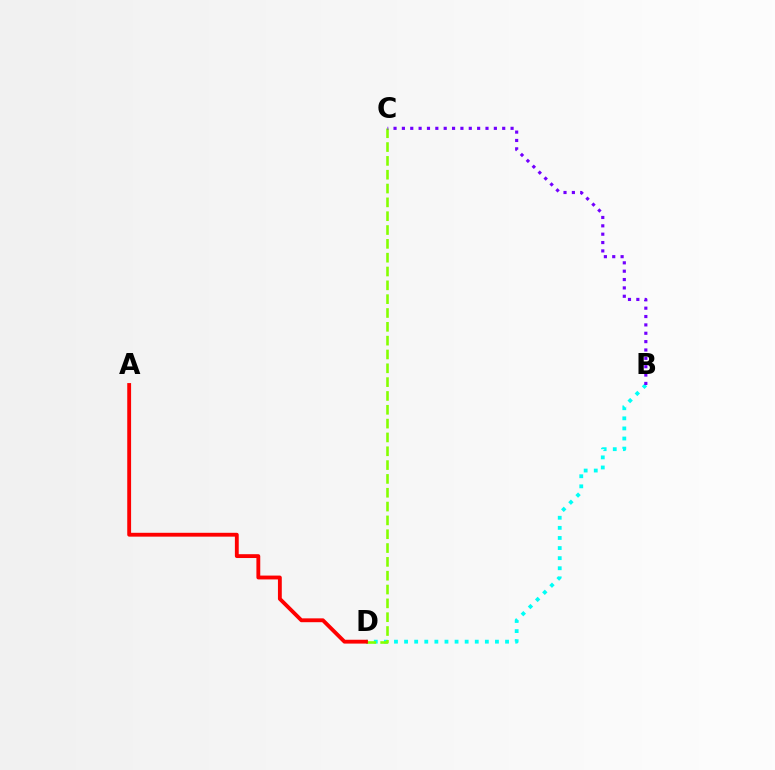{('B', 'D'): [{'color': '#00fff6', 'line_style': 'dotted', 'thickness': 2.74}], ('C', 'D'): [{'color': '#84ff00', 'line_style': 'dashed', 'thickness': 1.88}], ('A', 'D'): [{'color': '#ff0000', 'line_style': 'solid', 'thickness': 2.77}], ('B', 'C'): [{'color': '#7200ff', 'line_style': 'dotted', 'thickness': 2.27}]}